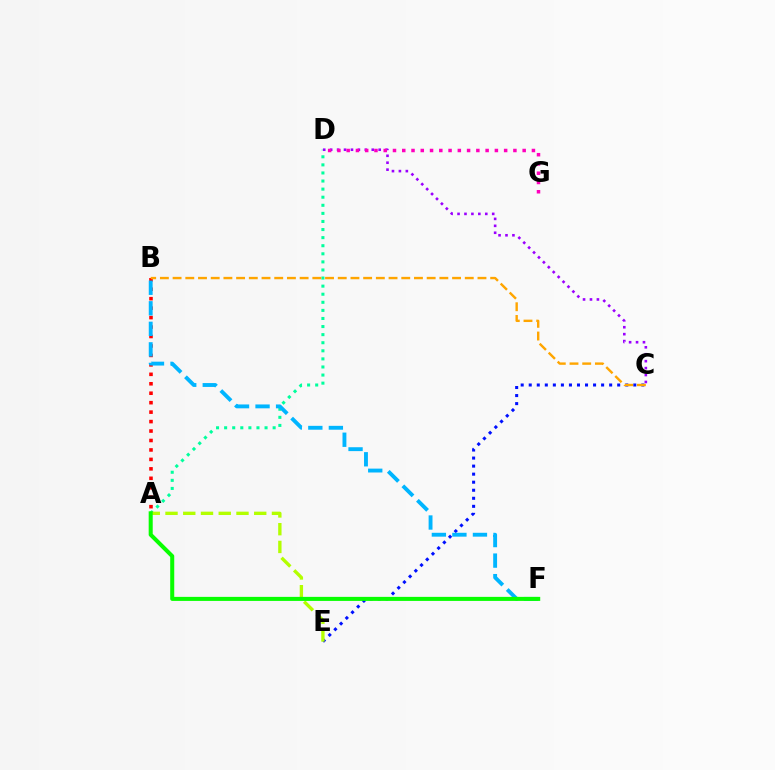{('A', 'D'): [{'color': '#00ff9d', 'line_style': 'dotted', 'thickness': 2.2}], ('C', 'E'): [{'color': '#0010ff', 'line_style': 'dotted', 'thickness': 2.19}], ('A', 'B'): [{'color': '#ff0000', 'line_style': 'dotted', 'thickness': 2.57}], ('B', 'F'): [{'color': '#00b5ff', 'line_style': 'dashed', 'thickness': 2.79}], ('B', 'C'): [{'color': '#ffa500', 'line_style': 'dashed', 'thickness': 1.73}], ('A', 'E'): [{'color': '#b3ff00', 'line_style': 'dashed', 'thickness': 2.41}], ('A', 'F'): [{'color': '#08ff00', 'line_style': 'solid', 'thickness': 2.91}], ('C', 'D'): [{'color': '#9b00ff', 'line_style': 'dotted', 'thickness': 1.88}], ('D', 'G'): [{'color': '#ff00bd', 'line_style': 'dotted', 'thickness': 2.52}]}